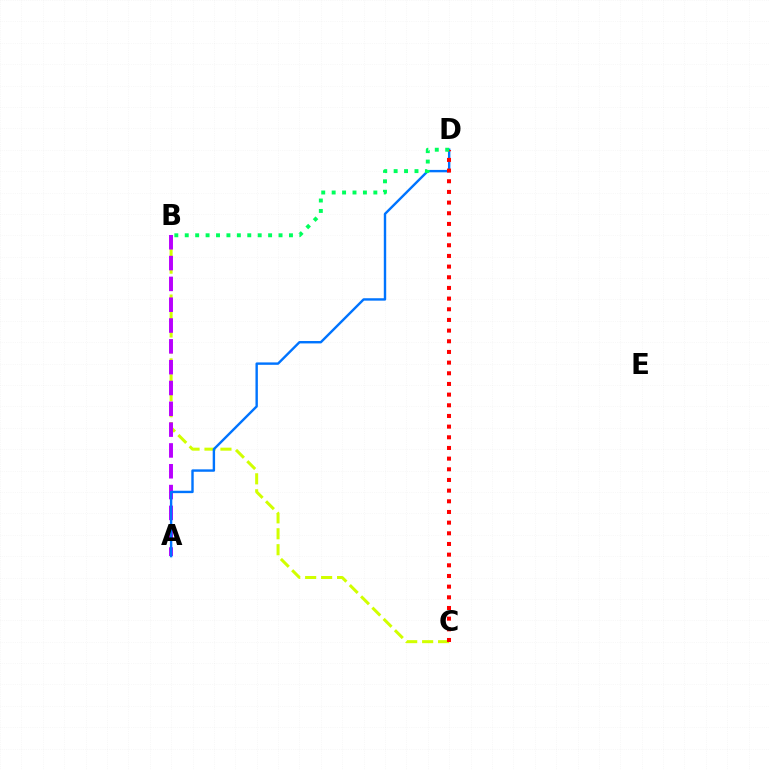{('B', 'C'): [{'color': '#d1ff00', 'line_style': 'dashed', 'thickness': 2.17}], ('A', 'B'): [{'color': '#b900ff', 'line_style': 'dashed', 'thickness': 2.83}], ('A', 'D'): [{'color': '#0074ff', 'line_style': 'solid', 'thickness': 1.73}], ('C', 'D'): [{'color': '#ff0000', 'line_style': 'dotted', 'thickness': 2.9}], ('B', 'D'): [{'color': '#00ff5c', 'line_style': 'dotted', 'thickness': 2.83}]}